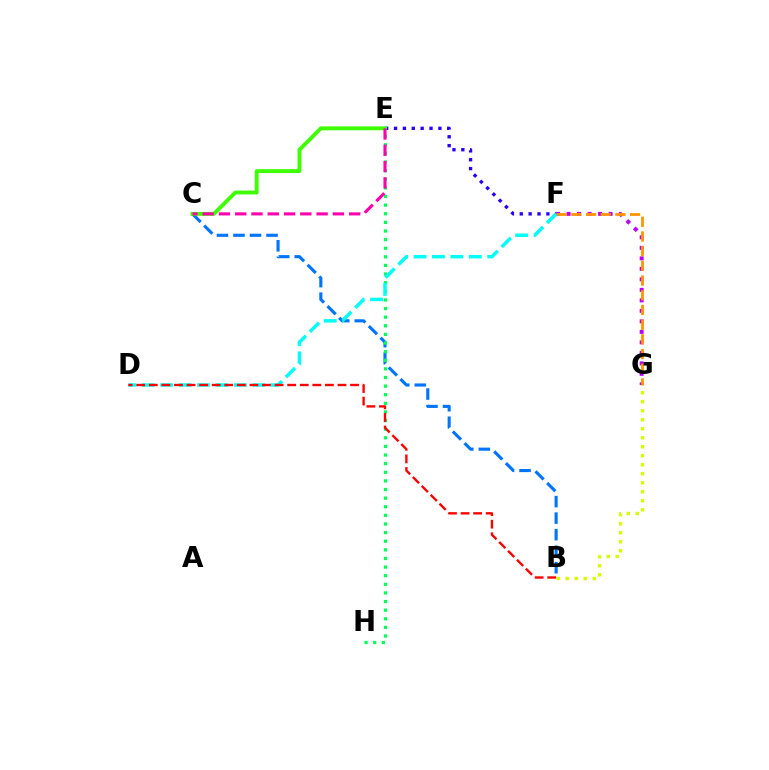{('F', 'G'): [{'color': '#b900ff', 'line_style': 'dotted', 'thickness': 2.85}, {'color': '#ff9400', 'line_style': 'dashed', 'thickness': 2.0}], ('E', 'F'): [{'color': '#2500ff', 'line_style': 'dotted', 'thickness': 2.41}], ('B', 'C'): [{'color': '#0074ff', 'line_style': 'dashed', 'thickness': 2.24}], ('E', 'H'): [{'color': '#00ff5c', 'line_style': 'dotted', 'thickness': 2.34}], ('D', 'F'): [{'color': '#00fff6', 'line_style': 'dashed', 'thickness': 2.5}], ('C', 'E'): [{'color': '#3dff00', 'line_style': 'solid', 'thickness': 2.79}, {'color': '#ff00ac', 'line_style': 'dashed', 'thickness': 2.21}], ('B', 'G'): [{'color': '#d1ff00', 'line_style': 'dotted', 'thickness': 2.45}], ('B', 'D'): [{'color': '#ff0000', 'line_style': 'dashed', 'thickness': 1.71}]}